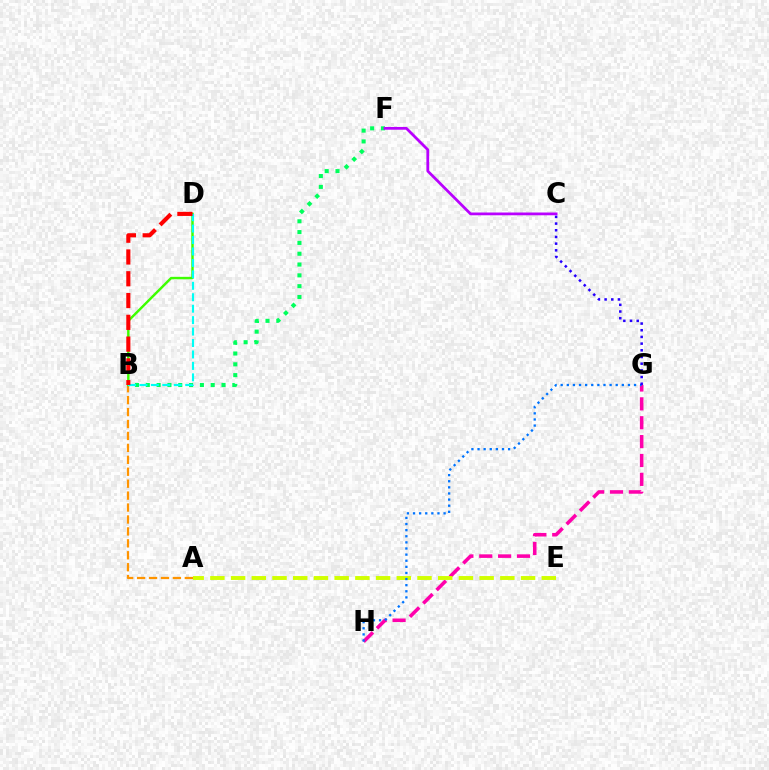{('B', 'F'): [{'color': '#00ff5c', 'line_style': 'dotted', 'thickness': 2.94}], ('G', 'H'): [{'color': '#ff00ac', 'line_style': 'dashed', 'thickness': 2.56}, {'color': '#0074ff', 'line_style': 'dotted', 'thickness': 1.66}], ('A', 'B'): [{'color': '#ff9400', 'line_style': 'dashed', 'thickness': 1.62}], ('B', 'D'): [{'color': '#3dff00', 'line_style': 'solid', 'thickness': 1.76}, {'color': '#00fff6', 'line_style': 'dashed', 'thickness': 1.55}, {'color': '#ff0000', 'line_style': 'dashed', 'thickness': 2.96}], ('A', 'E'): [{'color': '#d1ff00', 'line_style': 'dashed', 'thickness': 2.81}], ('C', 'F'): [{'color': '#b900ff', 'line_style': 'solid', 'thickness': 1.99}], ('C', 'G'): [{'color': '#2500ff', 'line_style': 'dotted', 'thickness': 1.82}]}